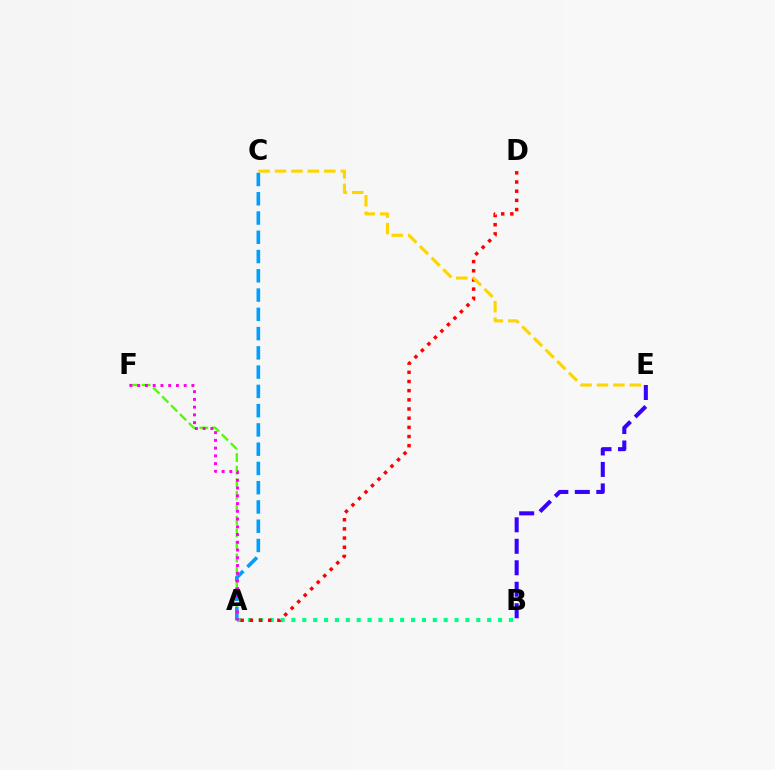{('A', 'F'): [{'color': '#4fff00', 'line_style': 'dashed', 'thickness': 1.71}, {'color': '#ff00ed', 'line_style': 'dotted', 'thickness': 2.1}], ('A', 'B'): [{'color': '#00ff86', 'line_style': 'dotted', 'thickness': 2.95}], ('A', 'D'): [{'color': '#ff0000', 'line_style': 'dotted', 'thickness': 2.49}], ('B', 'E'): [{'color': '#3700ff', 'line_style': 'dashed', 'thickness': 2.92}], ('C', 'E'): [{'color': '#ffd500', 'line_style': 'dashed', 'thickness': 2.23}], ('A', 'C'): [{'color': '#009eff', 'line_style': 'dashed', 'thickness': 2.62}]}